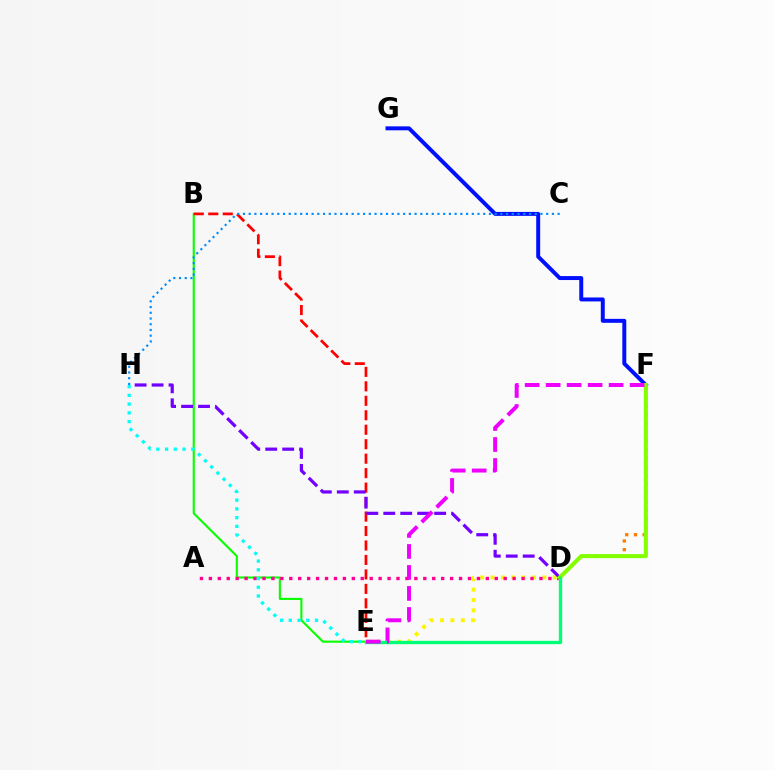{('D', 'E'): [{'color': '#fcf500', 'line_style': 'dotted', 'thickness': 2.82}, {'color': '#00ff74', 'line_style': 'solid', 'thickness': 2.4}], ('B', 'E'): [{'color': '#08ff00', 'line_style': 'solid', 'thickness': 1.52}, {'color': '#ff0000', 'line_style': 'dashed', 'thickness': 1.97}], ('F', 'G'): [{'color': '#0010ff', 'line_style': 'solid', 'thickness': 2.85}], ('D', 'H'): [{'color': '#7200ff', 'line_style': 'dashed', 'thickness': 2.3}], ('D', 'F'): [{'color': '#ff7c00', 'line_style': 'dotted', 'thickness': 2.36}, {'color': '#84ff00', 'line_style': 'solid', 'thickness': 2.92}], ('A', 'D'): [{'color': '#ff0094', 'line_style': 'dotted', 'thickness': 2.43}], ('E', 'H'): [{'color': '#00fff6', 'line_style': 'dotted', 'thickness': 2.37}], ('C', 'H'): [{'color': '#008cff', 'line_style': 'dotted', 'thickness': 1.55}], ('E', 'F'): [{'color': '#ee00ff', 'line_style': 'dashed', 'thickness': 2.85}]}